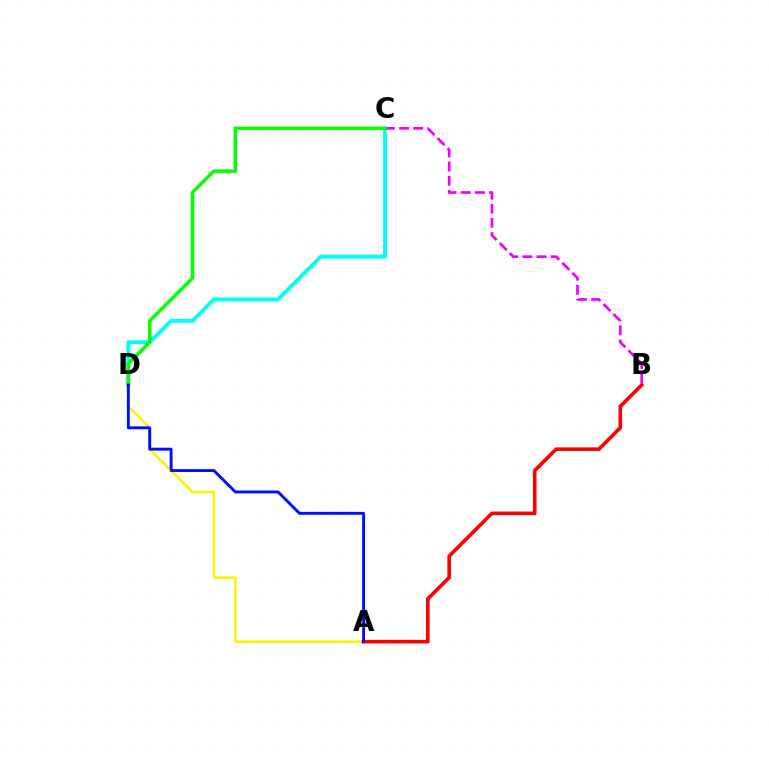{('C', 'D'): [{'color': '#00fff6', 'line_style': 'solid', 'thickness': 2.79}, {'color': '#08ff00', 'line_style': 'solid', 'thickness': 2.52}], ('B', 'C'): [{'color': '#ee00ff', 'line_style': 'dashed', 'thickness': 1.92}], ('A', 'D'): [{'color': '#fcf500', 'line_style': 'solid', 'thickness': 1.83}, {'color': '#0010ff', 'line_style': 'solid', 'thickness': 2.09}], ('A', 'B'): [{'color': '#ff0000', 'line_style': 'solid', 'thickness': 2.59}]}